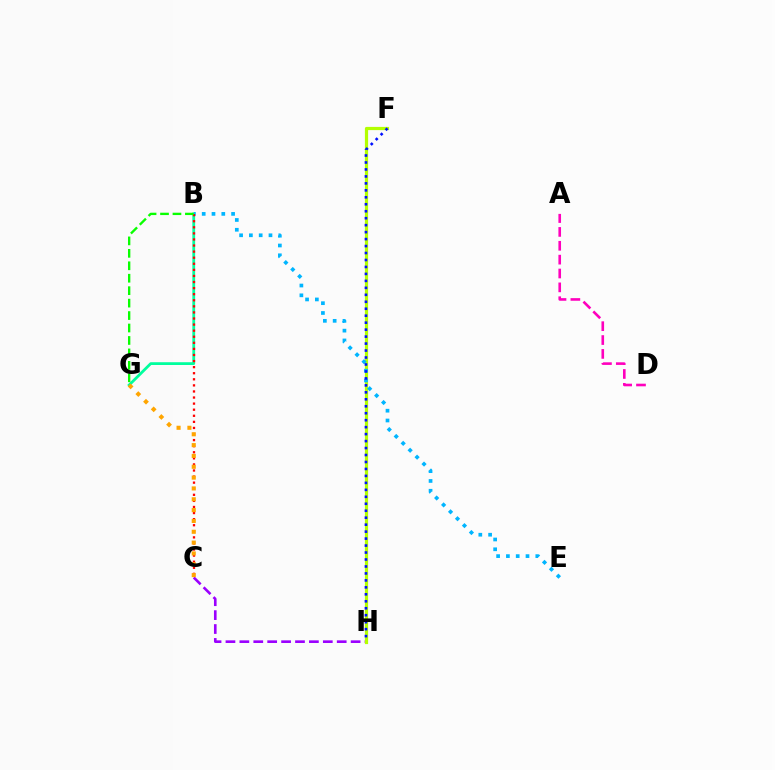{('C', 'H'): [{'color': '#9b00ff', 'line_style': 'dashed', 'thickness': 1.89}], ('B', 'G'): [{'color': '#00ff9d', 'line_style': 'solid', 'thickness': 2.0}, {'color': '#08ff00', 'line_style': 'dashed', 'thickness': 1.69}], ('F', 'H'): [{'color': '#b3ff00', 'line_style': 'solid', 'thickness': 2.31}, {'color': '#0010ff', 'line_style': 'dotted', 'thickness': 1.89}], ('B', 'E'): [{'color': '#00b5ff', 'line_style': 'dotted', 'thickness': 2.66}], ('A', 'D'): [{'color': '#ff00bd', 'line_style': 'dashed', 'thickness': 1.88}], ('B', 'C'): [{'color': '#ff0000', 'line_style': 'dotted', 'thickness': 1.65}], ('C', 'G'): [{'color': '#ffa500', 'line_style': 'dotted', 'thickness': 2.94}]}